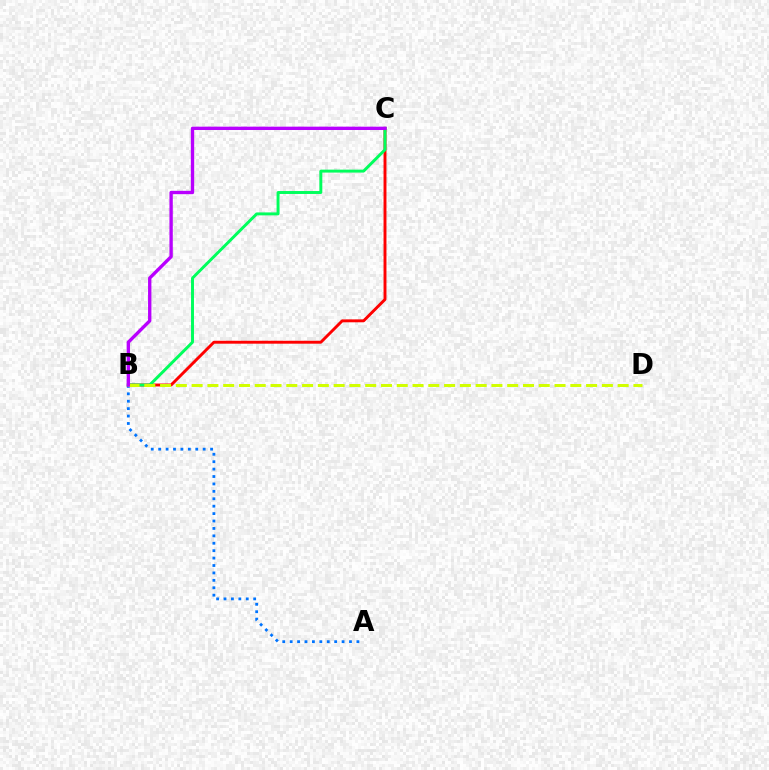{('A', 'B'): [{'color': '#0074ff', 'line_style': 'dotted', 'thickness': 2.01}], ('B', 'C'): [{'color': '#ff0000', 'line_style': 'solid', 'thickness': 2.1}, {'color': '#00ff5c', 'line_style': 'solid', 'thickness': 2.12}, {'color': '#b900ff', 'line_style': 'solid', 'thickness': 2.41}], ('B', 'D'): [{'color': '#d1ff00', 'line_style': 'dashed', 'thickness': 2.14}]}